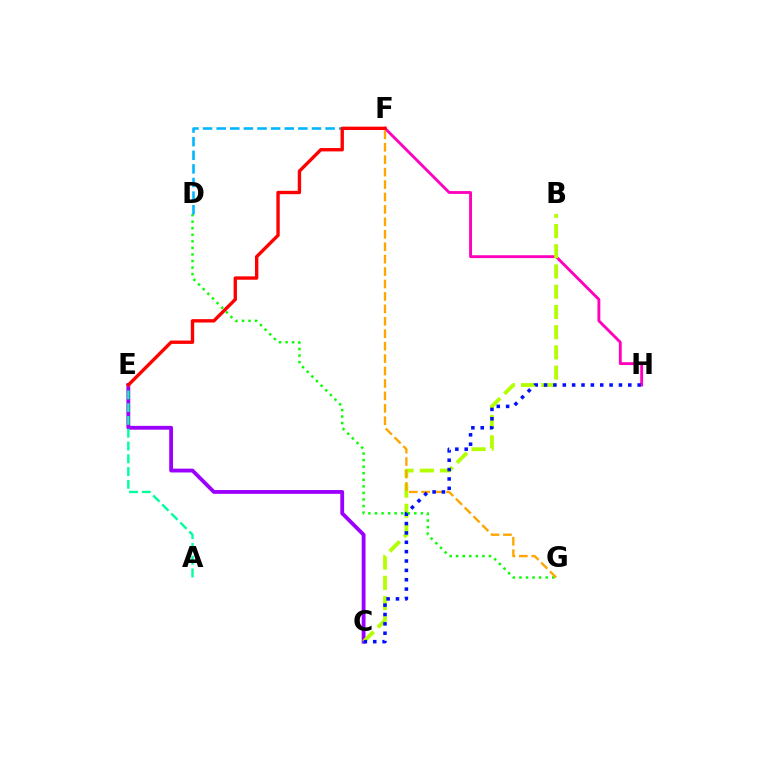{('C', 'E'): [{'color': '#9b00ff', 'line_style': 'solid', 'thickness': 2.75}], ('F', 'H'): [{'color': '#ff00bd', 'line_style': 'solid', 'thickness': 2.06}], ('B', 'C'): [{'color': '#b3ff00', 'line_style': 'dashed', 'thickness': 2.75}], ('D', 'G'): [{'color': '#08ff00', 'line_style': 'dotted', 'thickness': 1.78}], ('F', 'G'): [{'color': '#ffa500', 'line_style': 'dashed', 'thickness': 1.69}], ('D', 'F'): [{'color': '#00b5ff', 'line_style': 'dashed', 'thickness': 1.85}], ('A', 'E'): [{'color': '#00ff9d', 'line_style': 'dashed', 'thickness': 1.74}], ('C', 'H'): [{'color': '#0010ff', 'line_style': 'dotted', 'thickness': 2.54}], ('E', 'F'): [{'color': '#ff0000', 'line_style': 'solid', 'thickness': 2.43}]}